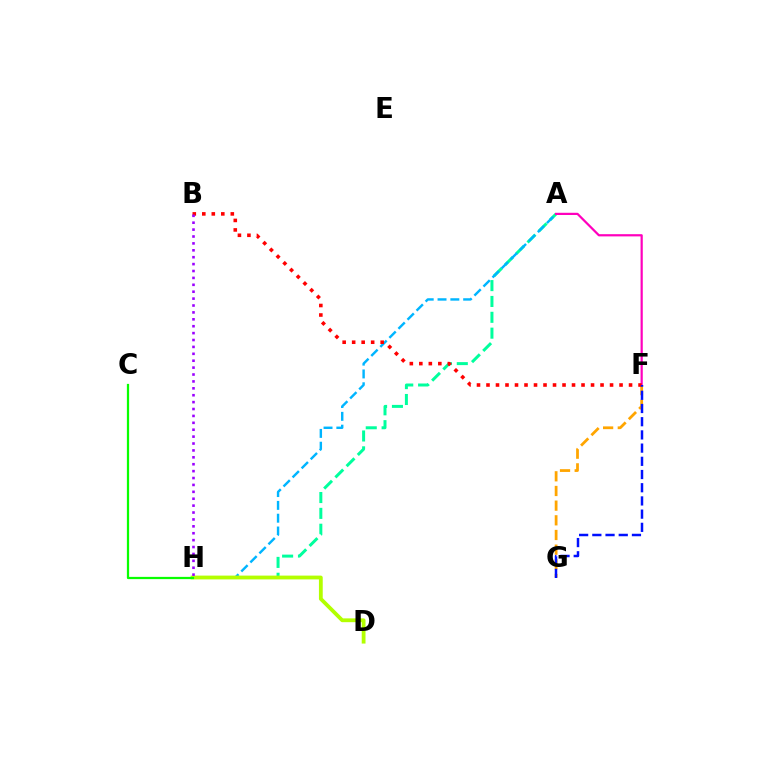{('F', 'G'): [{'color': '#ffa500', 'line_style': 'dashed', 'thickness': 1.99}, {'color': '#0010ff', 'line_style': 'dashed', 'thickness': 1.79}], ('A', 'H'): [{'color': '#00ff9d', 'line_style': 'dashed', 'thickness': 2.15}, {'color': '#00b5ff', 'line_style': 'dashed', 'thickness': 1.74}], ('A', 'F'): [{'color': '#ff00bd', 'line_style': 'solid', 'thickness': 1.59}], ('B', 'F'): [{'color': '#ff0000', 'line_style': 'dotted', 'thickness': 2.58}], ('D', 'H'): [{'color': '#b3ff00', 'line_style': 'solid', 'thickness': 2.73}], ('B', 'H'): [{'color': '#9b00ff', 'line_style': 'dotted', 'thickness': 1.87}], ('C', 'H'): [{'color': '#08ff00', 'line_style': 'solid', 'thickness': 1.61}]}